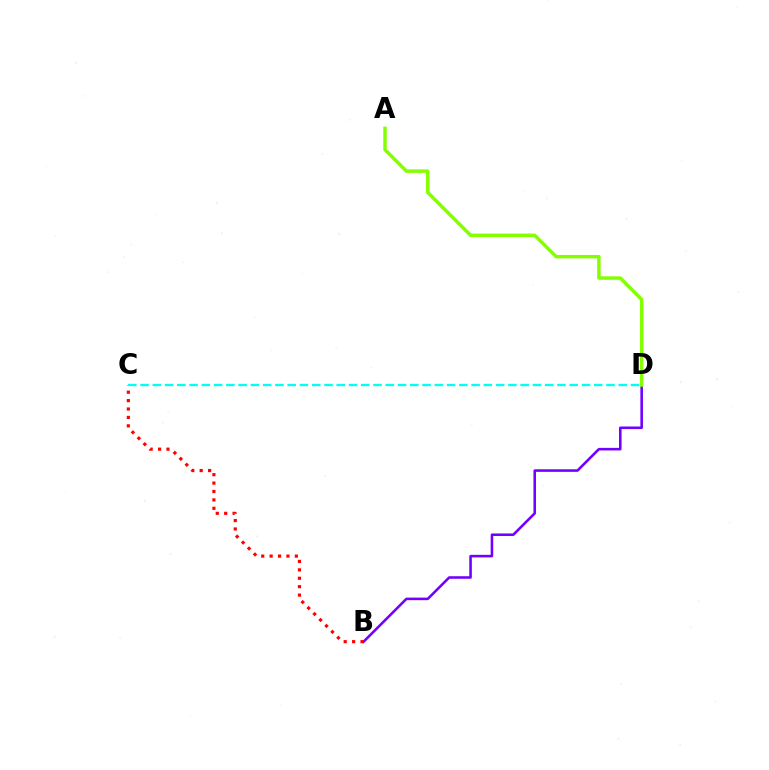{('B', 'D'): [{'color': '#7200ff', 'line_style': 'solid', 'thickness': 1.85}], ('A', 'D'): [{'color': '#84ff00', 'line_style': 'solid', 'thickness': 2.48}], ('B', 'C'): [{'color': '#ff0000', 'line_style': 'dotted', 'thickness': 2.29}], ('C', 'D'): [{'color': '#00fff6', 'line_style': 'dashed', 'thickness': 1.67}]}